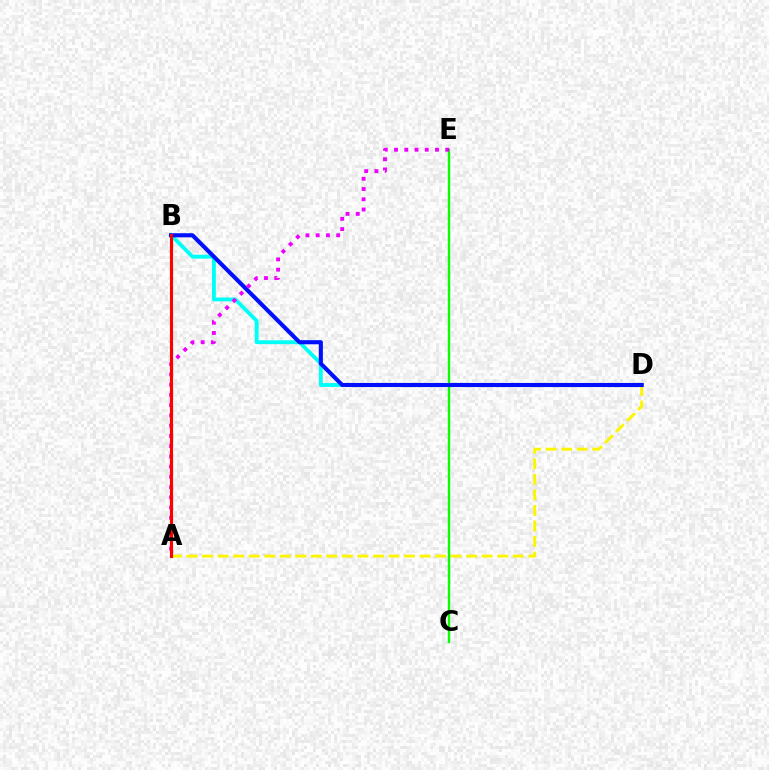{('A', 'D'): [{'color': '#fcf500', 'line_style': 'dashed', 'thickness': 2.11}], ('C', 'E'): [{'color': '#08ff00', 'line_style': 'solid', 'thickness': 1.72}], ('B', 'D'): [{'color': '#00fff6', 'line_style': 'solid', 'thickness': 2.79}, {'color': '#0010ff', 'line_style': 'solid', 'thickness': 2.95}], ('A', 'E'): [{'color': '#ee00ff', 'line_style': 'dotted', 'thickness': 2.78}], ('A', 'B'): [{'color': '#ff0000', 'line_style': 'solid', 'thickness': 2.25}]}